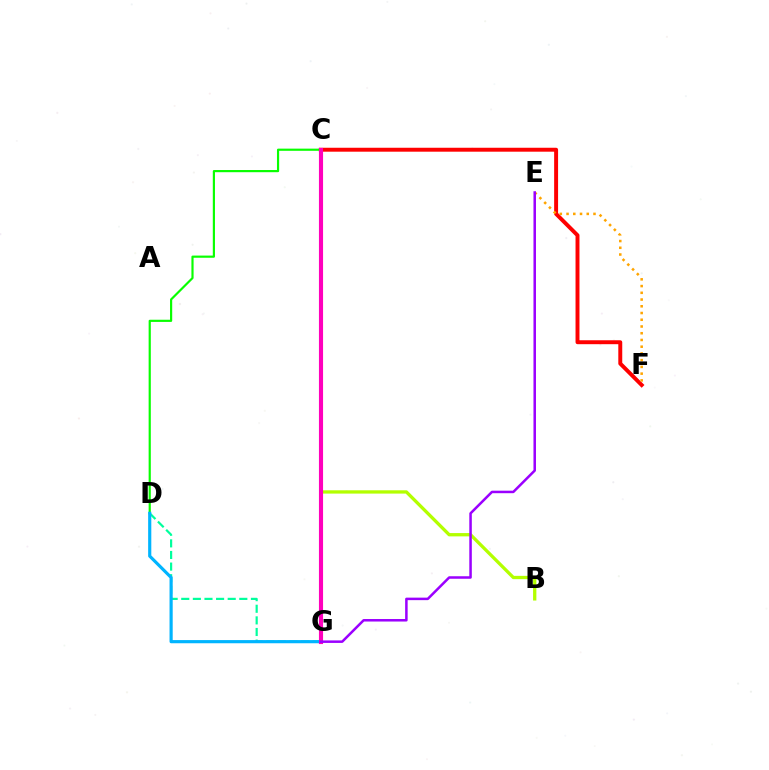{('C', 'F'): [{'color': '#ff0000', 'line_style': 'solid', 'thickness': 2.84}], ('D', 'G'): [{'color': '#00ff9d', 'line_style': 'dashed', 'thickness': 1.58}, {'color': '#00b5ff', 'line_style': 'solid', 'thickness': 2.28}], ('C', 'D'): [{'color': '#08ff00', 'line_style': 'solid', 'thickness': 1.57}], ('E', 'F'): [{'color': '#ffa500', 'line_style': 'dotted', 'thickness': 1.83}], ('B', 'C'): [{'color': '#b3ff00', 'line_style': 'solid', 'thickness': 2.38}], ('C', 'G'): [{'color': '#0010ff', 'line_style': 'dotted', 'thickness': 2.05}, {'color': '#ff00bd', 'line_style': 'solid', 'thickness': 2.96}], ('E', 'G'): [{'color': '#9b00ff', 'line_style': 'solid', 'thickness': 1.81}]}